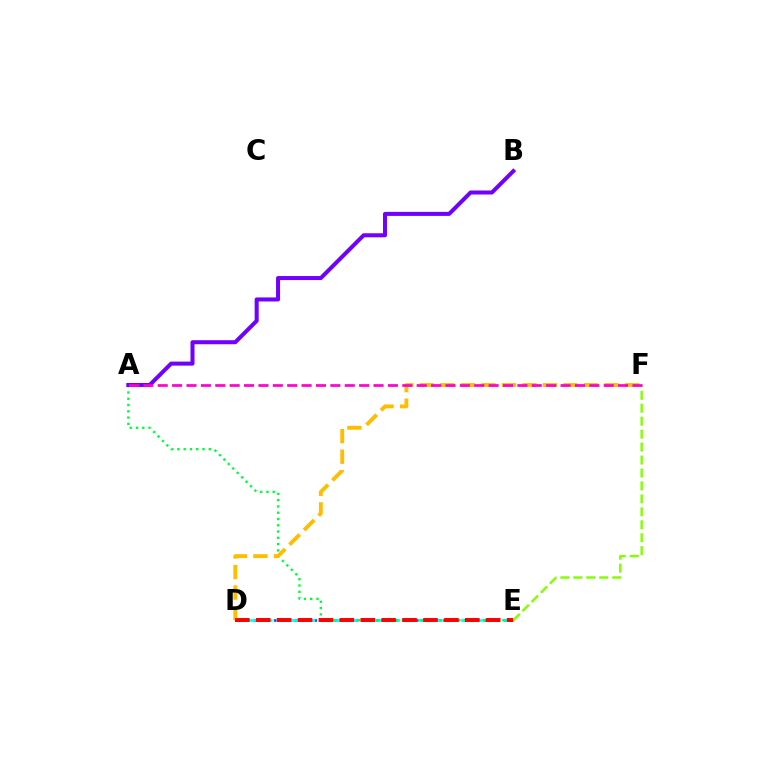{('D', 'E'): [{'color': '#004bff', 'line_style': 'dotted', 'thickness': 1.84}, {'color': '#00fff6', 'line_style': 'dashed', 'thickness': 1.93}, {'color': '#ff0000', 'line_style': 'dashed', 'thickness': 2.84}], ('E', 'F'): [{'color': '#84ff00', 'line_style': 'dashed', 'thickness': 1.76}], ('A', 'E'): [{'color': '#00ff39', 'line_style': 'dotted', 'thickness': 1.71}], ('A', 'B'): [{'color': '#7200ff', 'line_style': 'solid', 'thickness': 2.9}], ('D', 'F'): [{'color': '#ffbd00', 'line_style': 'dashed', 'thickness': 2.79}], ('A', 'F'): [{'color': '#ff00cf', 'line_style': 'dashed', 'thickness': 1.95}]}